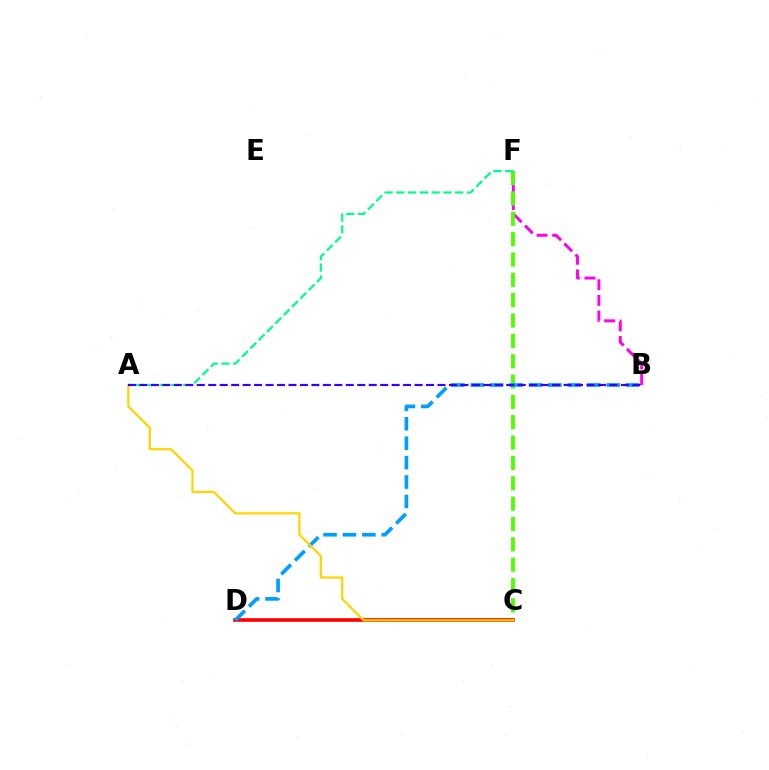{('B', 'F'): [{'color': '#ff00ed', 'line_style': 'dashed', 'thickness': 2.12}], ('C', 'F'): [{'color': '#4fff00', 'line_style': 'dashed', 'thickness': 2.76}], ('A', 'F'): [{'color': '#00ff86', 'line_style': 'dashed', 'thickness': 1.6}], ('C', 'D'): [{'color': '#ff0000', 'line_style': 'solid', 'thickness': 2.62}], ('B', 'D'): [{'color': '#009eff', 'line_style': 'dashed', 'thickness': 2.64}], ('A', 'C'): [{'color': '#ffd500', 'line_style': 'solid', 'thickness': 1.61}], ('A', 'B'): [{'color': '#3700ff', 'line_style': 'dashed', 'thickness': 1.56}]}